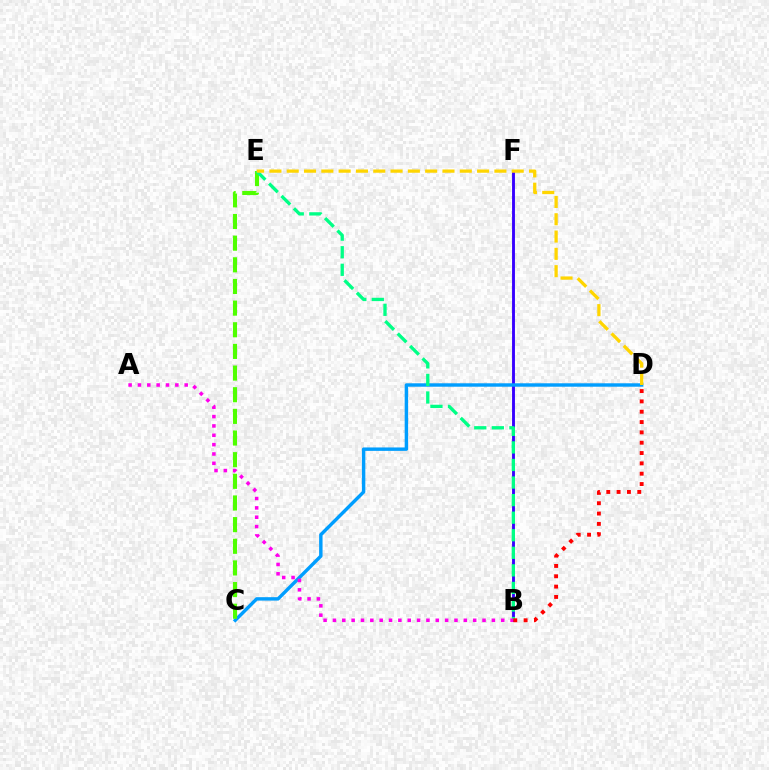{('B', 'F'): [{'color': '#3700ff', 'line_style': 'solid', 'thickness': 2.07}], ('C', 'D'): [{'color': '#009eff', 'line_style': 'solid', 'thickness': 2.46}], ('C', 'E'): [{'color': '#4fff00', 'line_style': 'dashed', 'thickness': 2.94}], ('B', 'E'): [{'color': '#00ff86', 'line_style': 'dashed', 'thickness': 2.39}], ('A', 'B'): [{'color': '#ff00ed', 'line_style': 'dotted', 'thickness': 2.54}], ('B', 'D'): [{'color': '#ff0000', 'line_style': 'dotted', 'thickness': 2.81}], ('D', 'E'): [{'color': '#ffd500', 'line_style': 'dashed', 'thickness': 2.35}]}